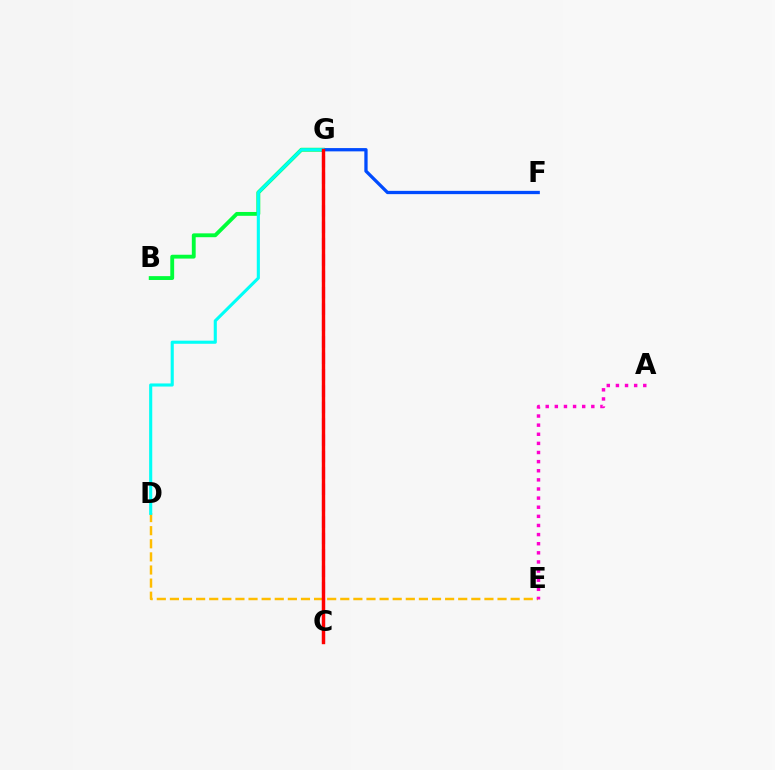{('D', 'E'): [{'color': '#ffbd00', 'line_style': 'dashed', 'thickness': 1.78}], ('B', 'G'): [{'color': '#00ff39', 'line_style': 'solid', 'thickness': 2.77}], ('F', 'G'): [{'color': '#004bff', 'line_style': 'solid', 'thickness': 2.36}], ('A', 'E'): [{'color': '#ff00cf', 'line_style': 'dotted', 'thickness': 2.48}], ('C', 'G'): [{'color': '#84ff00', 'line_style': 'solid', 'thickness': 2.02}, {'color': '#7200ff', 'line_style': 'dashed', 'thickness': 2.23}, {'color': '#ff0000', 'line_style': 'solid', 'thickness': 2.45}], ('D', 'G'): [{'color': '#00fff6', 'line_style': 'solid', 'thickness': 2.23}]}